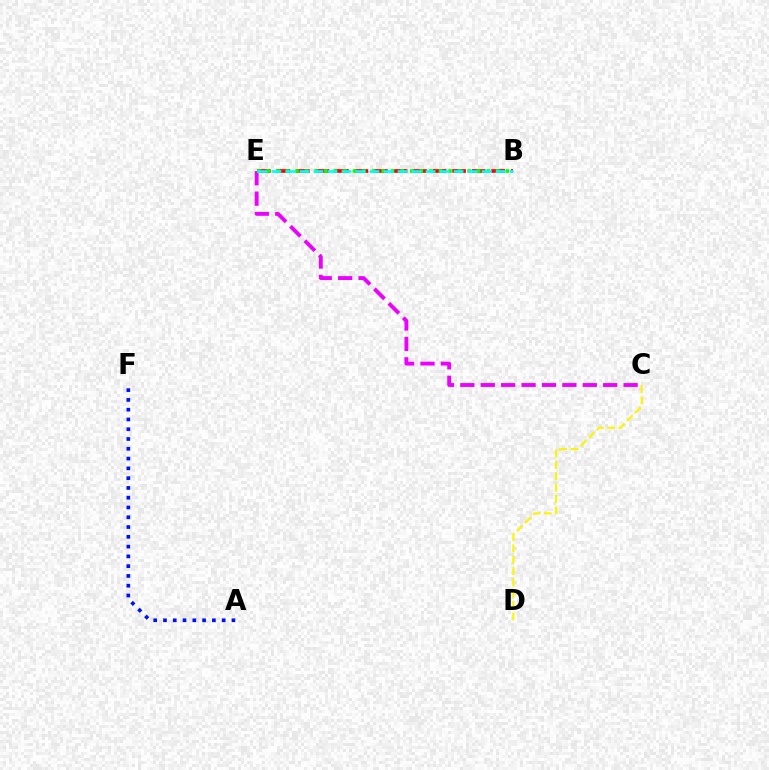{('B', 'E'): [{'color': '#ff0000', 'line_style': 'dashed', 'thickness': 2.65}, {'color': '#08ff00', 'line_style': 'dotted', 'thickness': 2.6}, {'color': '#00fff6', 'line_style': 'dashed', 'thickness': 1.9}], ('C', 'E'): [{'color': '#ee00ff', 'line_style': 'dashed', 'thickness': 2.77}], ('A', 'F'): [{'color': '#0010ff', 'line_style': 'dotted', 'thickness': 2.66}], ('C', 'D'): [{'color': '#fcf500', 'line_style': 'dashed', 'thickness': 1.54}]}